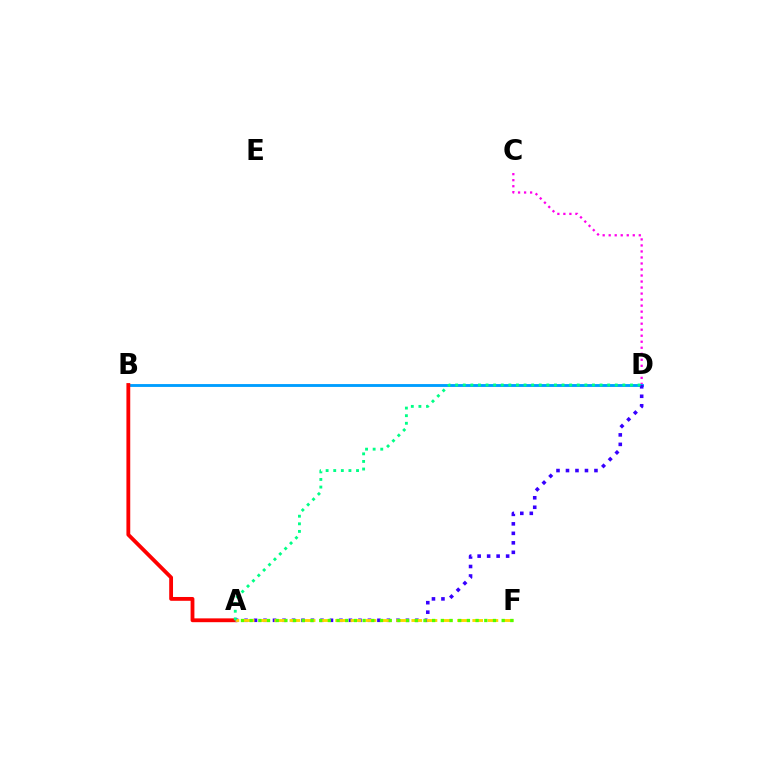{('C', 'D'): [{'color': '#ff00ed', 'line_style': 'dotted', 'thickness': 1.64}], ('B', 'D'): [{'color': '#009eff', 'line_style': 'solid', 'thickness': 2.06}], ('A', 'B'): [{'color': '#ff0000', 'line_style': 'solid', 'thickness': 2.75}], ('A', 'D'): [{'color': '#3700ff', 'line_style': 'dotted', 'thickness': 2.58}, {'color': '#00ff86', 'line_style': 'dotted', 'thickness': 2.07}], ('A', 'F'): [{'color': '#ffd500', 'line_style': 'dashed', 'thickness': 2.07}, {'color': '#4fff00', 'line_style': 'dotted', 'thickness': 2.36}]}